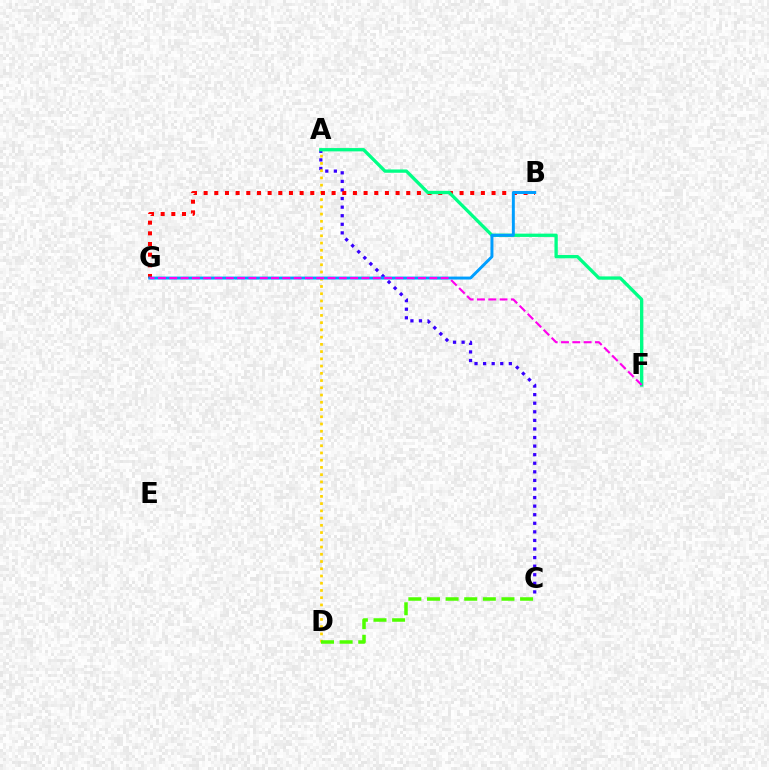{('A', 'C'): [{'color': '#3700ff', 'line_style': 'dotted', 'thickness': 2.33}], ('A', 'D'): [{'color': '#ffd500', 'line_style': 'dotted', 'thickness': 1.97}], ('B', 'G'): [{'color': '#ff0000', 'line_style': 'dotted', 'thickness': 2.9}, {'color': '#009eff', 'line_style': 'solid', 'thickness': 2.13}], ('C', 'D'): [{'color': '#4fff00', 'line_style': 'dashed', 'thickness': 2.53}], ('A', 'F'): [{'color': '#00ff86', 'line_style': 'solid', 'thickness': 2.38}], ('F', 'G'): [{'color': '#ff00ed', 'line_style': 'dashed', 'thickness': 1.54}]}